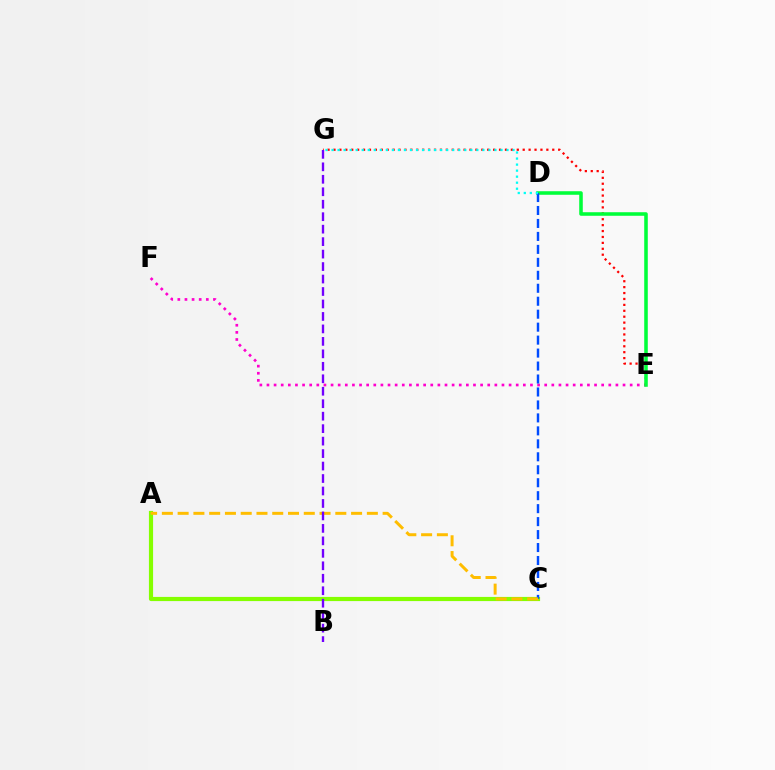{('E', 'F'): [{'color': '#ff00cf', 'line_style': 'dotted', 'thickness': 1.93}], ('E', 'G'): [{'color': '#ff0000', 'line_style': 'dotted', 'thickness': 1.61}], ('D', 'E'): [{'color': '#00ff39', 'line_style': 'solid', 'thickness': 2.56}], ('A', 'C'): [{'color': '#84ff00', 'line_style': 'solid', 'thickness': 3.0}, {'color': '#ffbd00', 'line_style': 'dashed', 'thickness': 2.14}], ('C', 'D'): [{'color': '#004bff', 'line_style': 'dashed', 'thickness': 1.76}], ('D', 'G'): [{'color': '#00fff6', 'line_style': 'dotted', 'thickness': 1.64}], ('B', 'G'): [{'color': '#7200ff', 'line_style': 'dashed', 'thickness': 1.69}]}